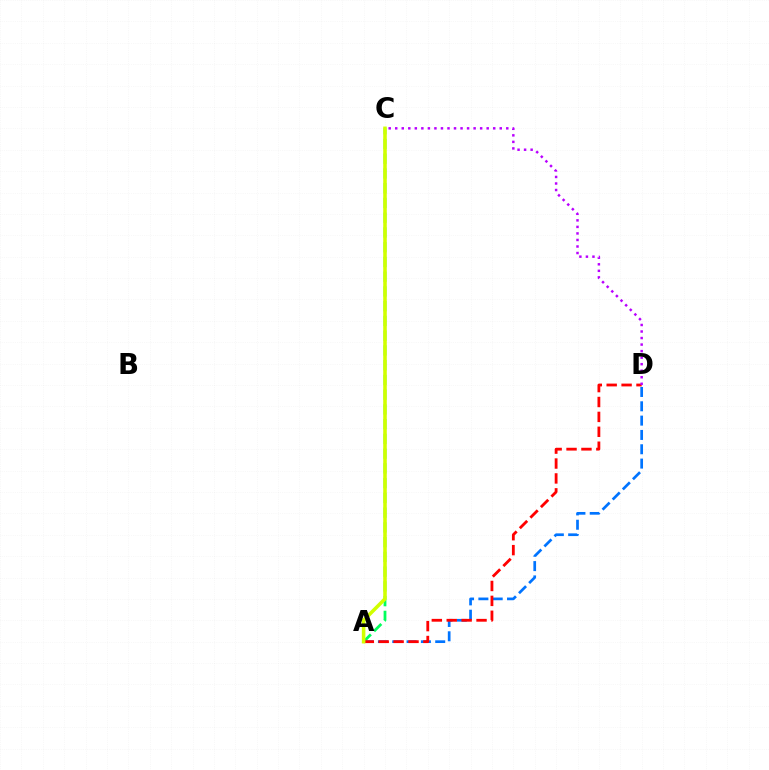{('A', 'D'): [{'color': '#0074ff', 'line_style': 'dashed', 'thickness': 1.95}, {'color': '#ff0000', 'line_style': 'dashed', 'thickness': 2.02}], ('A', 'C'): [{'color': '#00ff5c', 'line_style': 'dashed', 'thickness': 2.0}, {'color': '#d1ff00', 'line_style': 'solid', 'thickness': 2.56}], ('C', 'D'): [{'color': '#b900ff', 'line_style': 'dotted', 'thickness': 1.77}]}